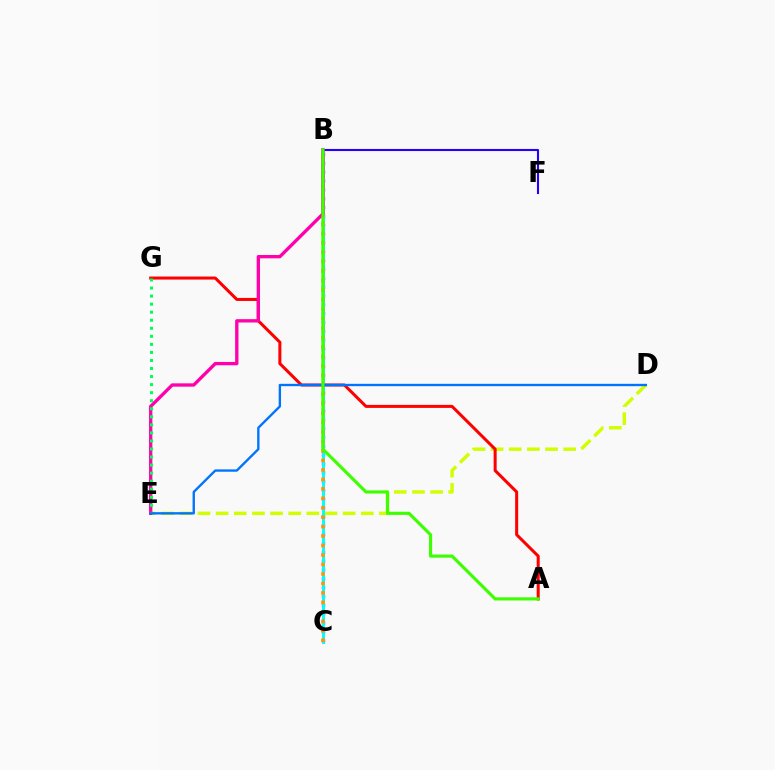{('D', 'E'): [{'color': '#d1ff00', 'line_style': 'dashed', 'thickness': 2.46}, {'color': '#0074ff', 'line_style': 'solid', 'thickness': 1.7}], ('B', 'C'): [{'color': '#b900ff', 'line_style': 'dotted', 'thickness': 2.4}, {'color': '#00fff6', 'line_style': 'solid', 'thickness': 2.12}, {'color': '#ff9400', 'line_style': 'dotted', 'thickness': 2.57}], ('B', 'F'): [{'color': '#2500ff', 'line_style': 'solid', 'thickness': 1.52}], ('A', 'G'): [{'color': '#ff0000', 'line_style': 'solid', 'thickness': 2.18}], ('B', 'E'): [{'color': '#ff00ac', 'line_style': 'solid', 'thickness': 2.39}], ('E', 'G'): [{'color': '#00ff5c', 'line_style': 'dotted', 'thickness': 2.19}], ('A', 'B'): [{'color': '#3dff00', 'line_style': 'solid', 'thickness': 2.26}]}